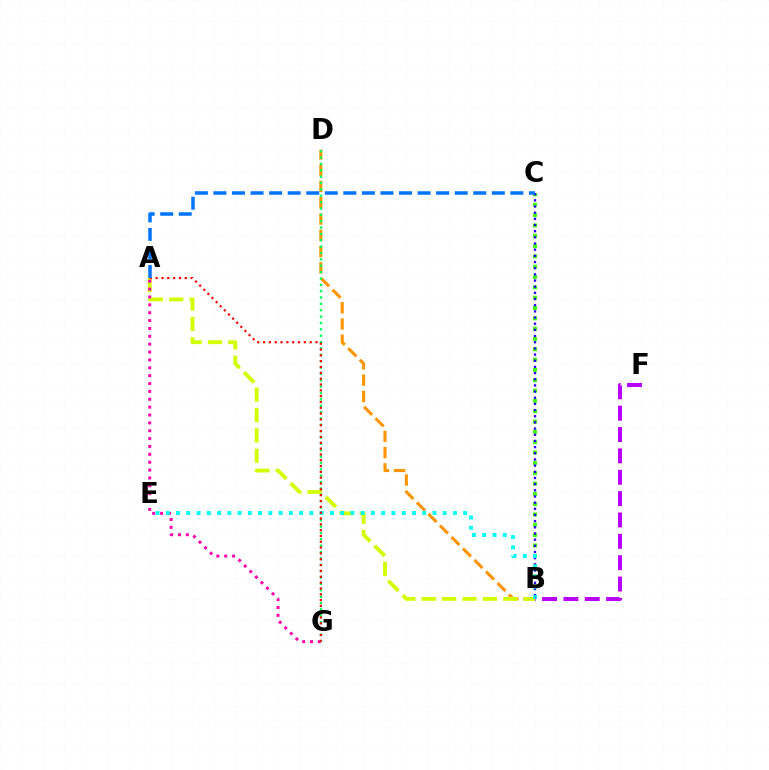{('B', 'C'): [{'color': '#3dff00', 'line_style': 'dotted', 'thickness': 2.8}, {'color': '#2500ff', 'line_style': 'dotted', 'thickness': 1.68}], ('B', 'D'): [{'color': '#ff9400', 'line_style': 'dashed', 'thickness': 2.21}], ('A', 'B'): [{'color': '#d1ff00', 'line_style': 'dashed', 'thickness': 2.77}], ('A', 'G'): [{'color': '#ff00ac', 'line_style': 'dotted', 'thickness': 2.14}, {'color': '#ff0000', 'line_style': 'dotted', 'thickness': 1.58}], ('D', 'G'): [{'color': '#00ff5c', 'line_style': 'dotted', 'thickness': 1.73}], ('B', 'E'): [{'color': '#00fff6', 'line_style': 'dotted', 'thickness': 2.79}], ('B', 'F'): [{'color': '#b900ff', 'line_style': 'dashed', 'thickness': 2.9}], ('A', 'C'): [{'color': '#0074ff', 'line_style': 'dashed', 'thickness': 2.52}]}